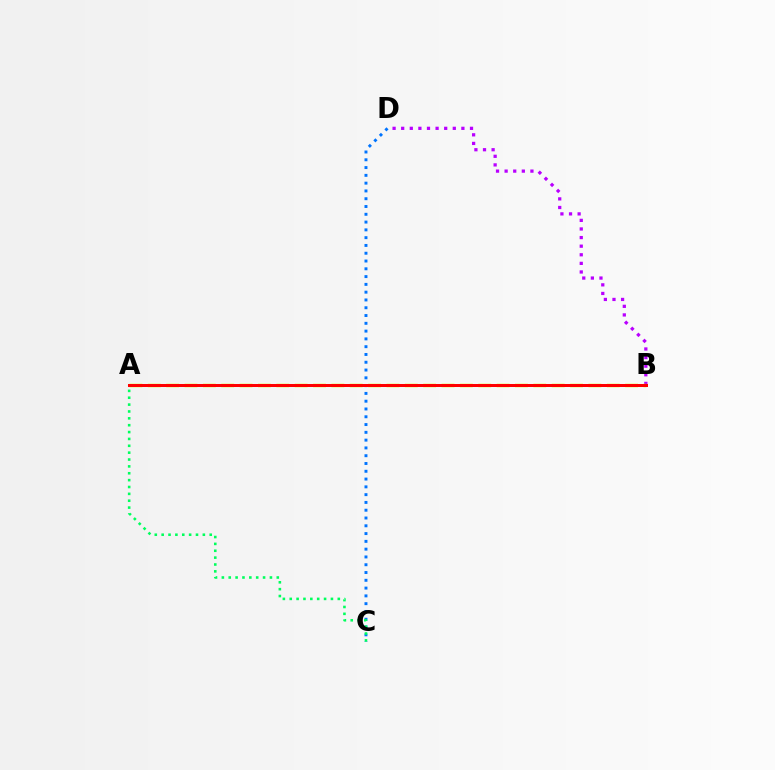{('B', 'D'): [{'color': '#b900ff', 'line_style': 'dotted', 'thickness': 2.34}], ('C', 'D'): [{'color': '#0074ff', 'line_style': 'dotted', 'thickness': 2.12}], ('A', 'C'): [{'color': '#00ff5c', 'line_style': 'dotted', 'thickness': 1.87}], ('A', 'B'): [{'color': '#d1ff00', 'line_style': 'dashed', 'thickness': 2.49}, {'color': '#ff0000', 'line_style': 'solid', 'thickness': 2.17}]}